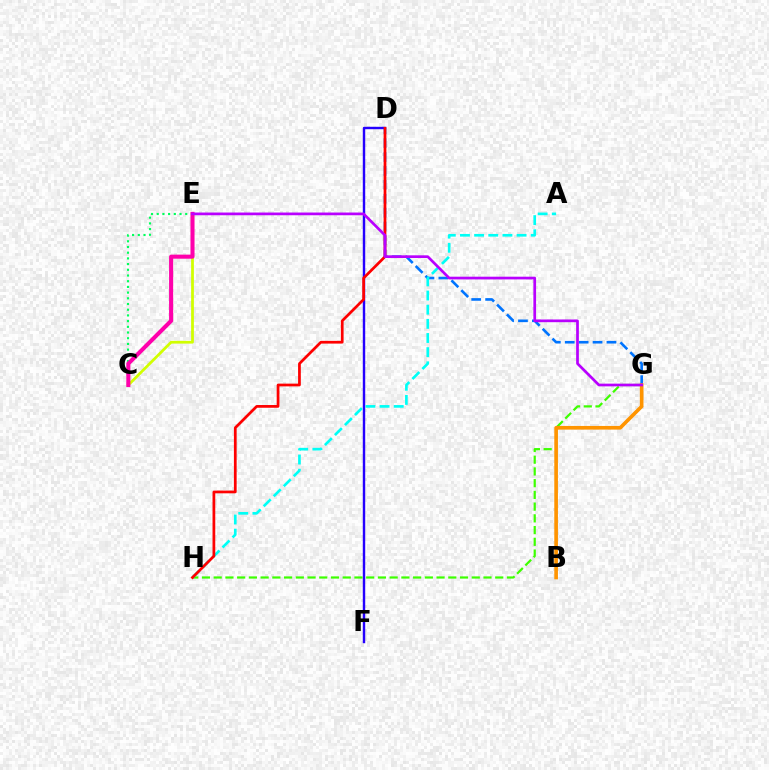{('C', 'E'): [{'color': '#d1ff00', 'line_style': 'solid', 'thickness': 1.99}, {'color': '#00ff5c', 'line_style': 'dotted', 'thickness': 1.55}, {'color': '#ff00ac', 'line_style': 'solid', 'thickness': 2.93}], ('D', 'G'): [{'color': '#0074ff', 'line_style': 'dashed', 'thickness': 1.89}], ('D', 'F'): [{'color': '#2500ff', 'line_style': 'solid', 'thickness': 1.74}], ('G', 'H'): [{'color': '#3dff00', 'line_style': 'dashed', 'thickness': 1.59}], ('A', 'H'): [{'color': '#00fff6', 'line_style': 'dashed', 'thickness': 1.92}], ('B', 'G'): [{'color': '#ff9400', 'line_style': 'solid', 'thickness': 2.63}], ('D', 'H'): [{'color': '#ff0000', 'line_style': 'solid', 'thickness': 1.97}], ('E', 'G'): [{'color': '#b900ff', 'line_style': 'solid', 'thickness': 1.95}]}